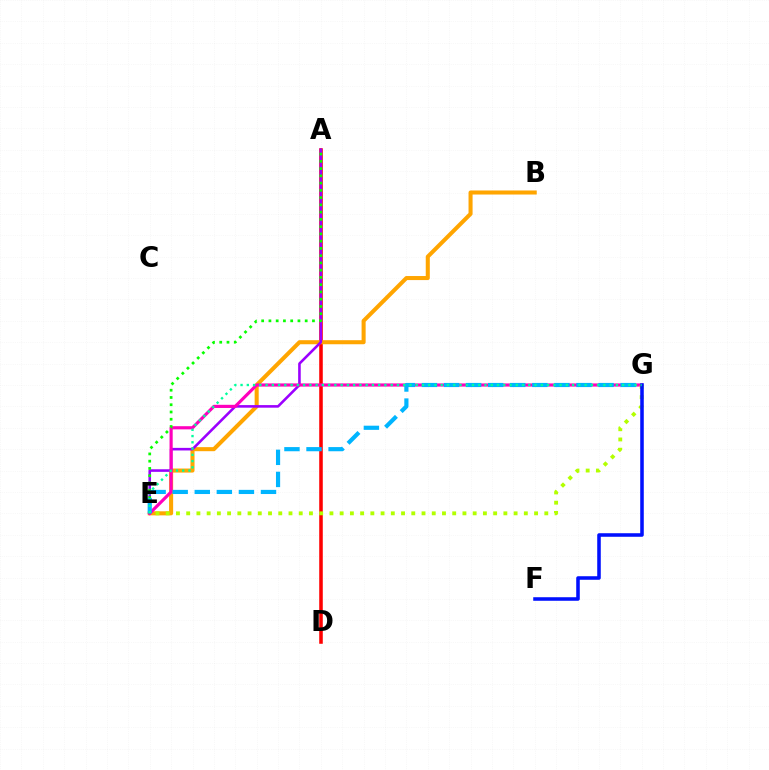{('A', 'D'): [{'color': '#ff0000', 'line_style': 'solid', 'thickness': 2.56}], ('B', 'E'): [{'color': '#ffa500', 'line_style': 'solid', 'thickness': 2.92}], ('A', 'E'): [{'color': '#9b00ff', 'line_style': 'solid', 'thickness': 1.86}, {'color': '#08ff00', 'line_style': 'dotted', 'thickness': 1.97}], ('E', 'G'): [{'color': '#ff00bd', 'line_style': 'solid', 'thickness': 2.27}, {'color': '#b3ff00', 'line_style': 'dotted', 'thickness': 2.78}, {'color': '#00b5ff', 'line_style': 'dashed', 'thickness': 3.0}, {'color': '#00ff9d', 'line_style': 'dotted', 'thickness': 1.7}], ('F', 'G'): [{'color': '#0010ff', 'line_style': 'solid', 'thickness': 2.55}]}